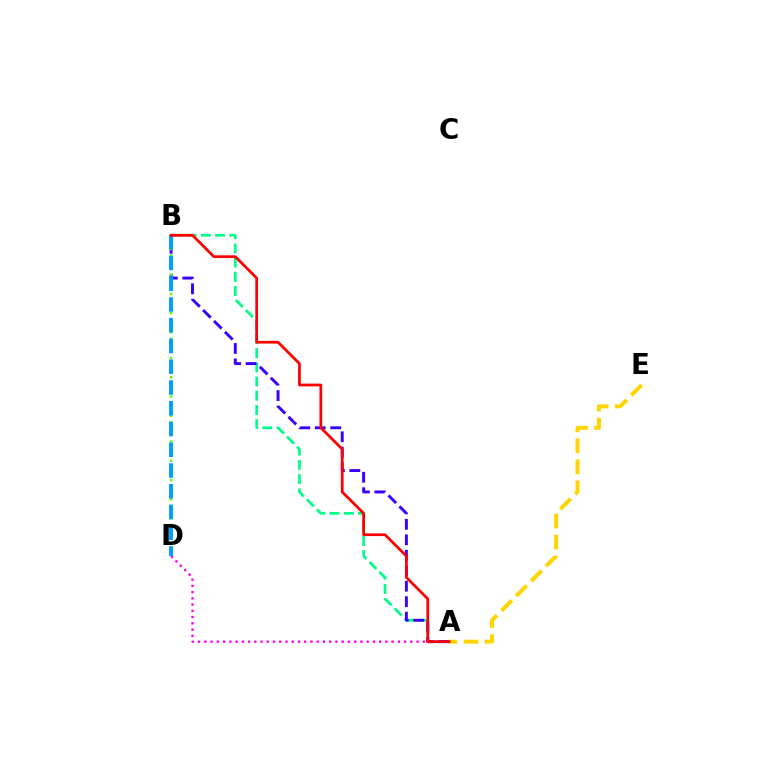{('A', 'D'): [{'color': '#ff00ed', 'line_style': 'dotted', 'thickness': 1.7}], ('A', 'B'): [{'color': '#00ff86', 'line_style': 'dashed', 'thickness': 1.93}, {'color': '#3700ff', 'line_style': 'dashed', 'thickness': 2.1}, {'color': '#ff0000', 'line_style': 'solid', 'thickness': 1.97}], ('A', 'E'): [{'color': '#ffd500', 'line_style': 'dashed', 'thickness': 2.86}], ('B', 'D'): [{'color': '#4fff00', 'line_style': 'dotted', 'thickness': 1.74}, {'color': '#009eff', 'line_style': 'dashed', 'thickness': 2.82}]}